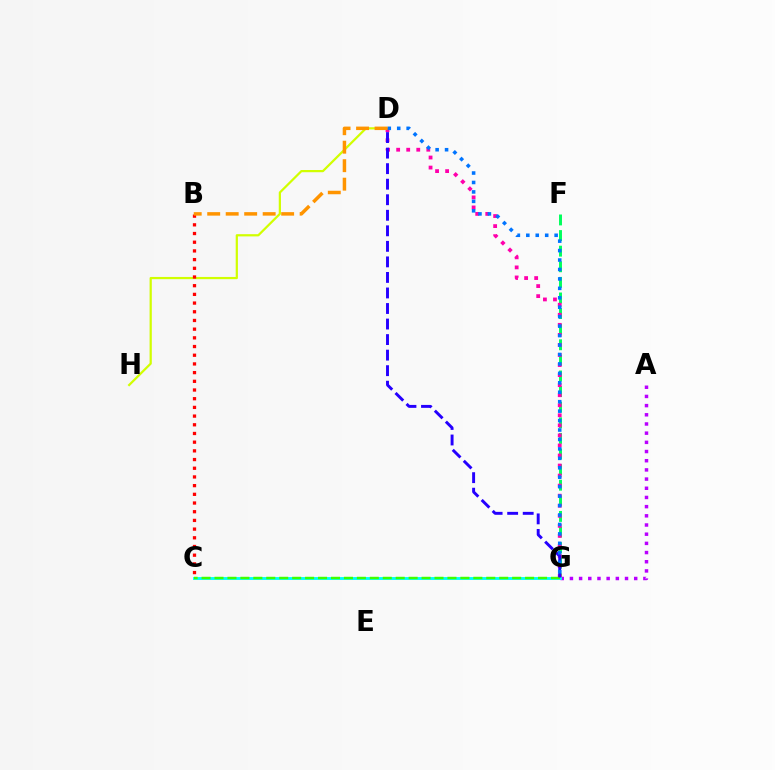{('D', 'H'): [{'color': '#d1ff00', 'line_style': 'solid', 'thickness': 1.6}], ('B', 'C'): [{'color': '#ff0000', 'line_style': 'dotted', 'thickness': 2.36}], ('F', 'G'): [{'color': '#00ff5c', 'line_style': 'dashed', 'thickness': 2.12}], ('A', 'G'): [{'color': '#b900ff', 'line_style': 'dotted', 'thickness': 2.5}], ('D', 'G'): [{'color': '#ff00ac', 'line_style': 'dotted', 'thickness': 2.73}, {'color': '#2500ff', 'line_style': 'dashed', 'thickness': 2.11}, {'color': '#0074ff', 'line_style': 'dotted', 'thickness': 2.57}], ('C', 'G'): [{'color': '#00fff6', 'line_style': 'solid', 'thickness': 2.07}, {'color': '#3dff00', 'line_style': 'dashed', 'thickness': 1.76}], ('B', 'D'): [{'color': '#ff9400', 'line_style': 'dashed', 'thickness': 2.51}]}